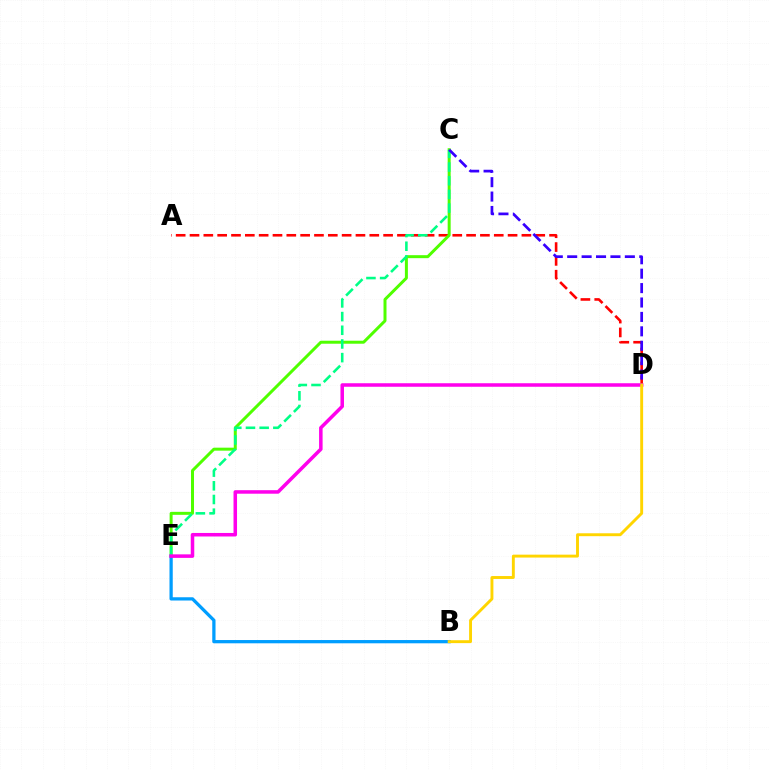{('A', 'D'): [{'color': '#ff0000', 'line_style': 'dashed', 'thickness': 1.88}], ('C', 'E'): [{'color': '#4fff00', 'line_style': 'solid', 'thickness': 2.15}, {'color': '#00ff86', 'line_style': 'dashed', 'thickness': 1.86}], ('B', 'E'): [{'color': '#009eff', 'line_style': 'solid', 'thickness': 2.35}], ('D', 'E'): [{'color': '#ff00ed', 'line_style': 'solid', 'thickness': 2.54}], ('C', 'D'): [{'color': '#3700ff', 'line_style': 'dashed', 'thickness': 1.96}], ('B', 'D'): [{'color': '#ffd500', 'line_style': 'solid', 'thickness': 2.09}]}